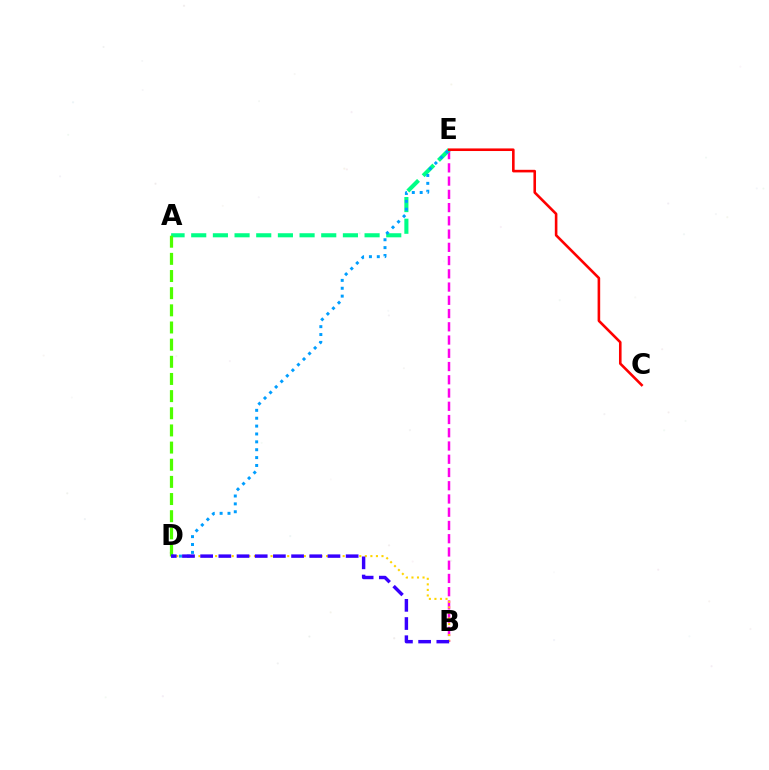{('B', 'E'): [{'color': '#ff00ed', 'line_style': 'dashed', 'thickness': 1.8}], ('B', 'D'): [{'color': '#ffd500', 'line_style': 'dotted', 'thickness': 1.51}, {'color': '#3700ff', 'line_style': 'dashed', 'thickness': 2.47}], ('A', 'E'): [{'color': '#00ff86', 'line_style': 'dashed', 'thickness': 2.94}], ('A', 'D'): [{'color': '#4fff00', 'line_style': 'dashed', 'thickness': 2.33}], ('C', 'E'): [{'color': '#ff0000', 'line_style': 'solid', 'thickness': 1.87}], ('D', 'E'): [{'color': '#009eff', 'line_style': 'dotted', 'thickness': 2.14}]}